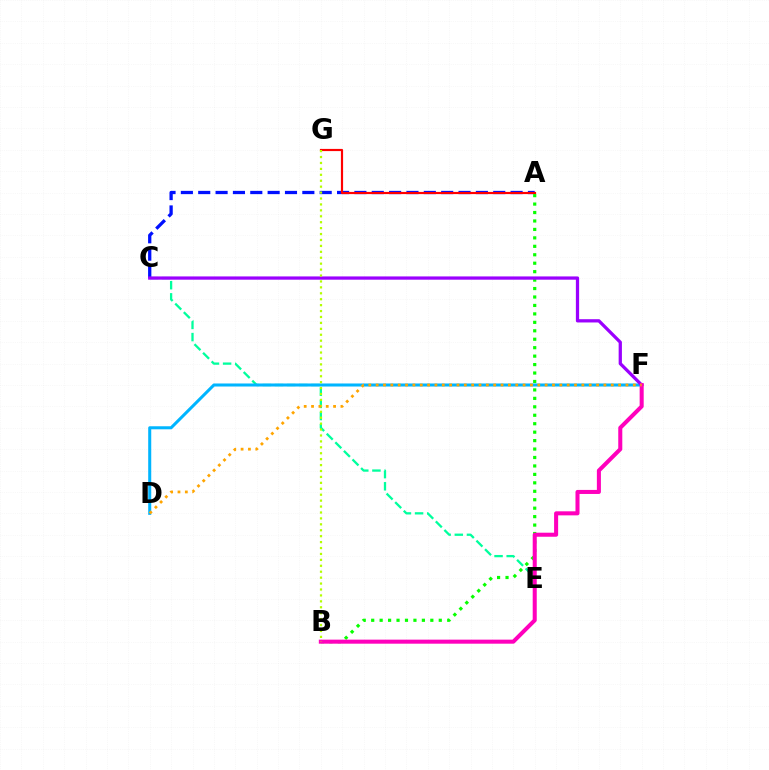{('A', 'C'): [{'color': '#0010ff', 'line_style': 'dashed', 'thickness': 2.36}], ('A', 'G'): [{'color': '#ff0000', 'line_style': 'solid', 'thickness': 1.57}], ('C', 'E'): [{'color': '#00ff9d', 'line_style': 'dashed', 'thickness': 1.65}], ('A', 'B'): [{'color': '#08ff00', 'line_style': 'dotted', 'thickness': 2.3}], ('D', 'F'): [{'color': '#00b5ff', 'line_style': 'solid', 'thickness': 2.19}, {'color': '#ffa500', 'line_style': 'dotted', 'thickness': 2.0}], ('C', 'F'): [{'color': '#9b00ff', 'line_style': 'solid', 'thickness': 2.35}], ('B', 'F'): [{'color': '#ff00bd', 'line_style': 'solid', 'thickness': 2.91}], ('B', 'G'): [{'color': '#b3ff00', 'line_style': 'dotted', 'thickness': 1.61}]}